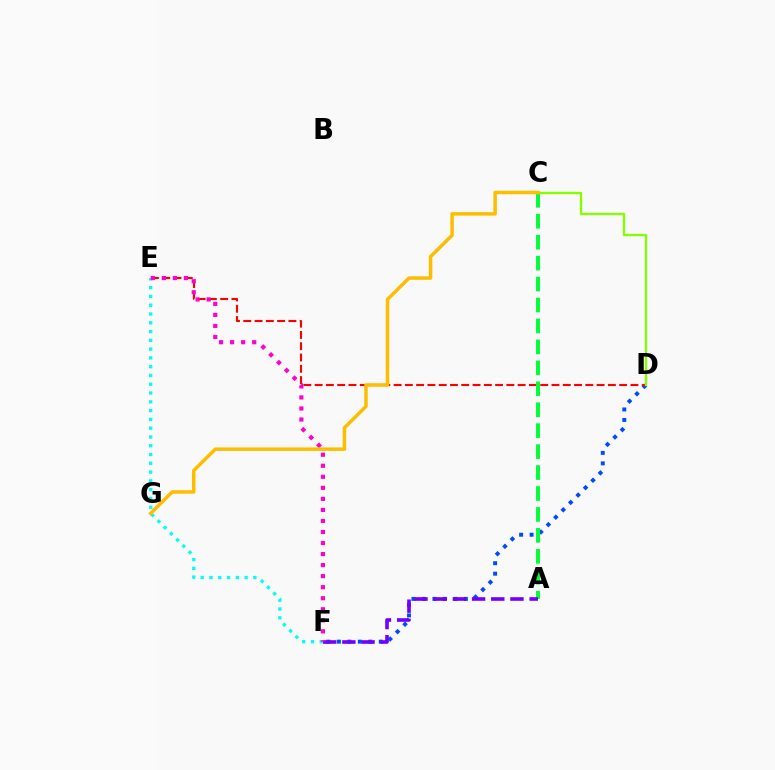{('E', 'F'): [{'color': '#00fff6', 'line_style': 'dotted', 'thickness': 2.39}, {'color': '#ff00cf', 'line_style': 'dotted', 'thickness': 3.0}], ('D', 'F'): [{'color': '#004bff', 'line_style': 'dotted', 'thickness': 2.85}], ('D', 'E'): [{'color': '#ff0000', 'line_style': 'dashed', 'thickness': 1.53}], ('A', 'C'): [{'color': '#00ff39', 'line_style': 'dashed', 'thickness': 2.84}], ('A', 'F'): [{'color': '#7200ff', 'line_style': 'dashed', 'thickness': 2.61}], ('C', 'D'): [{'color': '#84ff00', 'line_style': 'solid', 'thickness': 1.68}], ('C', 'G'): [{'color': '#ffbd00', 'line_style': 'solid', 'thickness': 2.51}]}